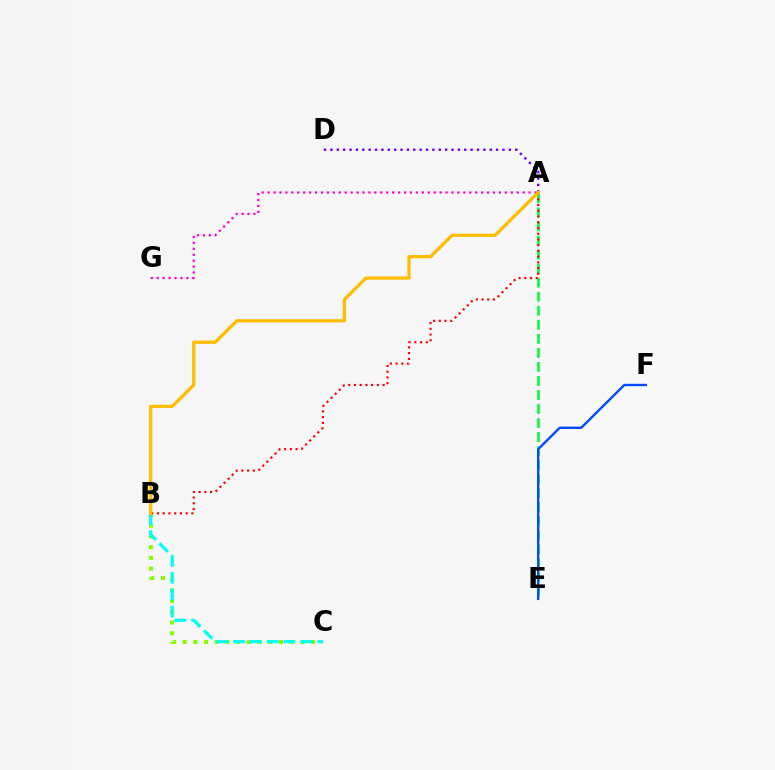{('B', 'C'): [{'color': '#84ff00', 'line_style': 'dotted', 'thickness': 2.91}, {'color': '#00fff6', 'line_style': 'dashed', 'thickness': 2.29}], ('A', 'D'): [{'color': '#7200ff', 'line_style': 'dotted', 'thickness': 1.73}], ('A', 'E'): [{'color': '#00ff39', 'line_style': 'dashed', 'thickness': 1.91}], ('A', 'G'): [{'color': '#ff00cf', 'line_style': 'dotted', 'thickness': 1.61}], ('A', 'B'): [{'color': '#ff0000', 'line_style': 'dotted', 'thickness': 1.56}, {'color': '#ffbd00', 'line_style': 'solid', 'thickness': 2.35}], ('E', 'F'): [{'color': '#004bff', 'line_style': 'solid', 'thickness': 1.69}]}